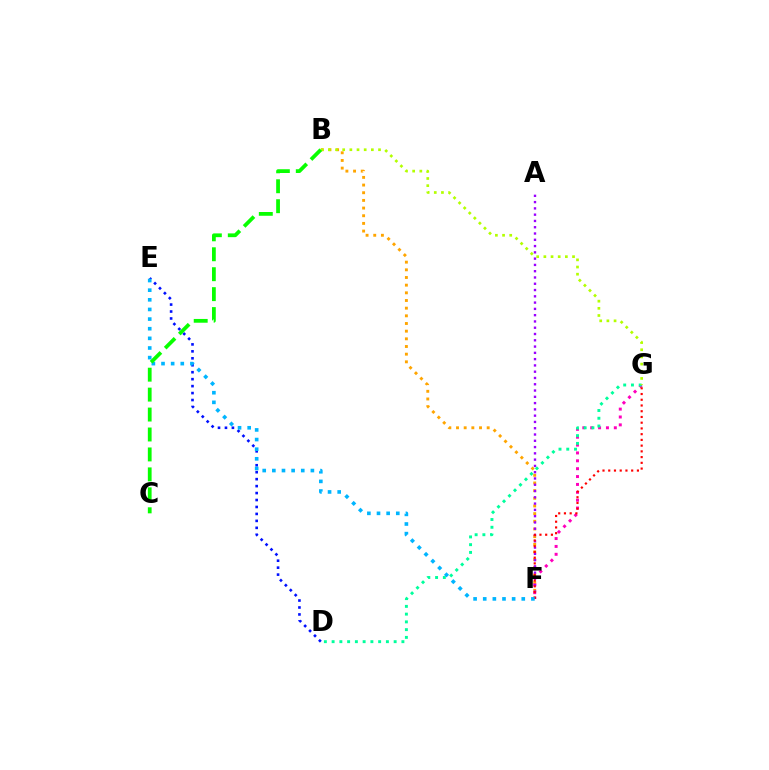{('B', 'F'): [{'color': '#ffa500', 'line_style': 'dotted', 'thickness': 2.08}], ('F', 'G'): [{'color': '#ff00bd', 'line_style': 'dotted', 'thickness': 2.14}, {'color': '#ff0000', 'line_style': 'dotted', 'thickness': 1.56}], ('D', 'E'): [{'color': '#0010ff', 'line_style': 'dotted', 'thickness': 1.89}], ('A', 'F'): [{'color': '#9b00ff', 'line_style': 'dotted', 'thickness': 1.71}], ('D', 'G'): [{'color': '#00ff9d', 'line_style': 'dotted', 'thickness': 2.11}], ('E', 'F'): [{'color': '#00b5ff', 'line_style': 'dotted', 'thickness': 2.62}], ('B', 'G'): [{'color': '#b3ff00', 'line_style': 'dotted', 'thickness': 1.95}], ('B', 'C'): [{'color': '#08ff00', 'line_style': 'dashed', 'thickness': 2.71}]}